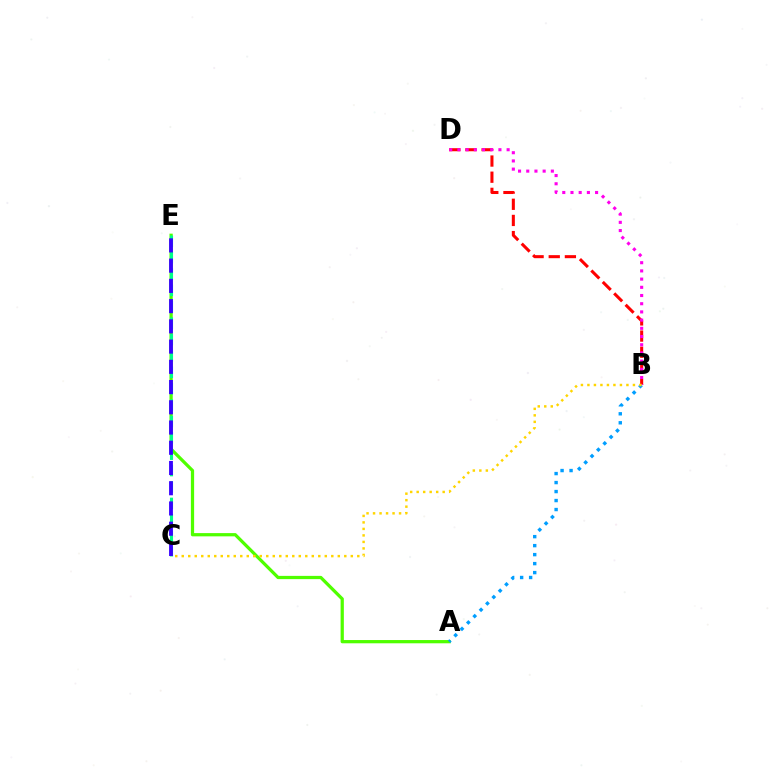{('B', 'D'): [{'color': '#ff0000', 'line_style': 'dashed', 'thickness': 2.19}, {'color': '#ff00ed', 'line_style': 'dotted', 'thickness': 2.23}], ('A', 'E'): [{'color': '#4fff00', 'line_style': 'solid', 'thickness': 2.34}], ('A', 'B'): [{'color': '#009eff', 'line_style': 'dotted', 'thickness': 2.44}], ('C', 'E'): [{'color': '#00ff86', 'line_style': 'dashed', 'thickness': 2.23}, {'color': '#3700ff', 'line_style': 'dashed', 'thickness': 2.75}], ('B', 'C'): [{'color': '#ffd500', 'line_style': 'dotted', 'thickness': 1.77}]}